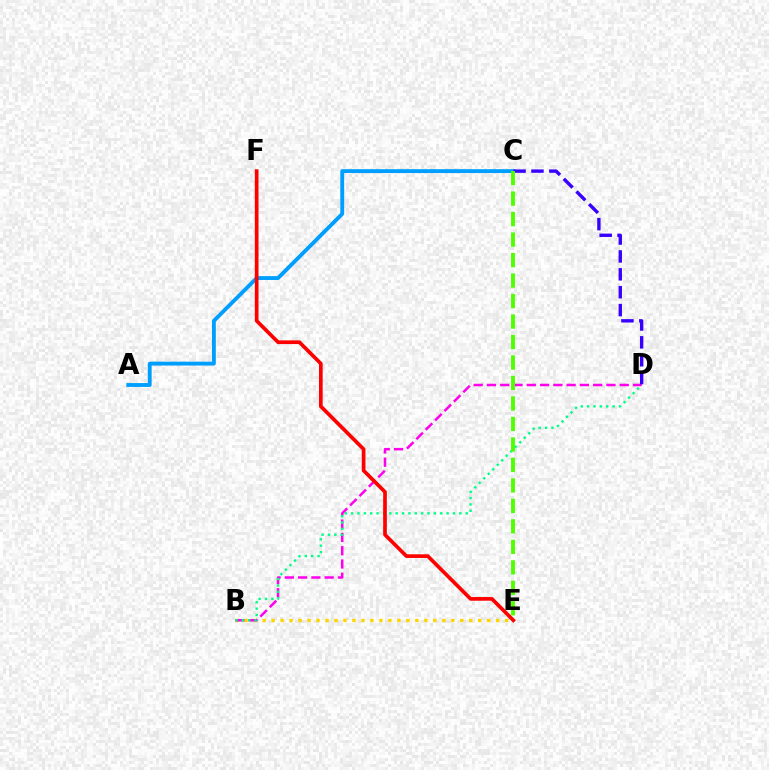{('B', 'E'): [{'color': '#ffd500', 'line_style': 'dotted', 'thickness': 2.44}], ('B', 'D'): [{'color': '#ff00ed', 'line_style': 'dashed', 'thickness': 1.8}, {'color': '#00ff86', 'line_style': 'dotted', 'thickness': 1.73}], ('A', 'C'): [{'color': '#009eff', 'line_style': 'solid', 'thickness': 2.78}], ('E', 'F'): [{'color': '#ff0000', 'line_style': 'solid', 'thickness': 2.65}], ('C', 'D'): [{'color': '#3700ff', 'line_style': 'dashed', 'thickness': 2.43}], ('C', 'E'): [{'color': '#4fff00', 'line_style': 'dashed', 'thickness': 2.78}]}